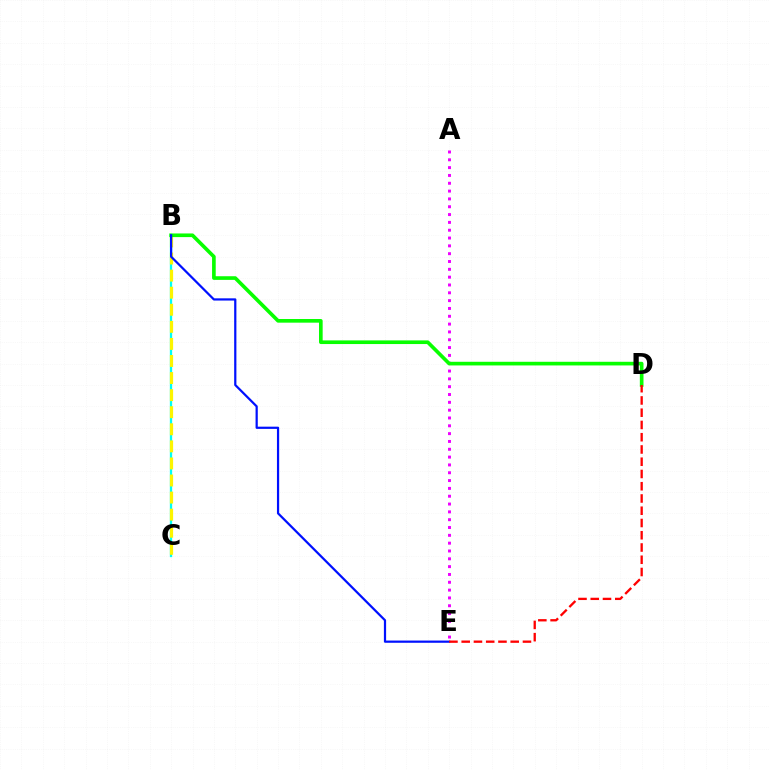{('A', 'E'): [{'color': '#ee00ff', 'line_style': 'dotted', 'thickness': 2.13}], ('B', 'C'): [{'color': '#00fff6', 'line_style': 'solid', 'thickness': 1.66}, {'color': '#fcf500', 'line_style': 'dashed', 'thickness': 2.32}], ('B', 'D'): [{'color': '#08ff00', 'line_style': 'solid', 'thickness': 2.63}], ('B', 'E'): [{'color': '#0010ff', 'line_style': 'solid', 'thickness': 1.6}], ('D', 'E'): [{'color': '#ff0000', 'line_style': 'dashed', 'thickness': 1.66}]}